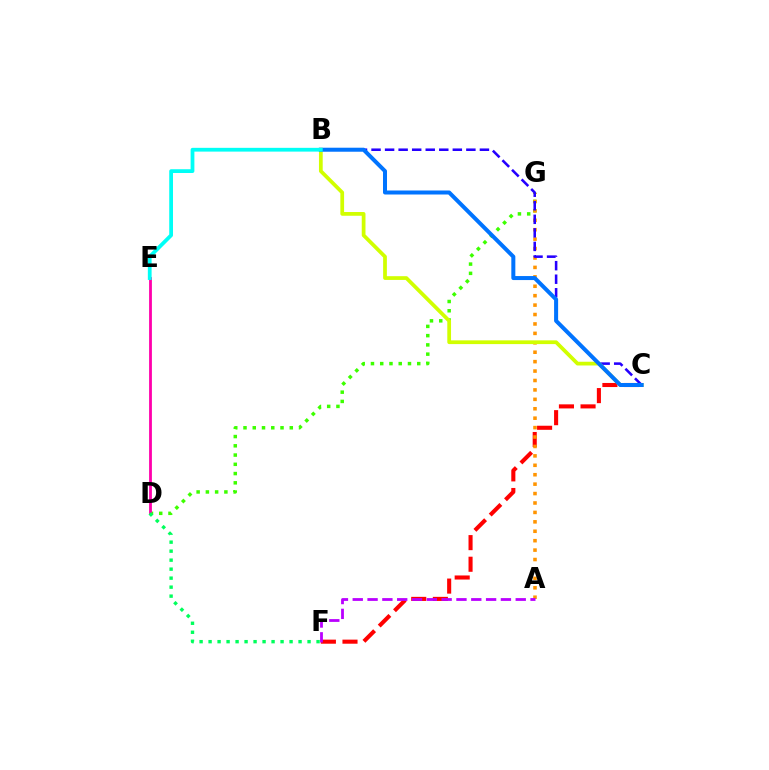{('D', 'G'): [{'color': '#3dff00', 'line_style': 'dotted', 'thickness': 2.51}], ('C', 'F'): [{'color': '#ff0000', 'line_style': 'dashed', 'thickness': 2.94}], ('A', 'G'): [{'color': '#ff9400', 'line_style': 'dotted', 'thickness': 2.56}], ('A', 'F'): [{'color': '#b900ff', 'line_style': 'dashed', 'thickness': 2.01}], ('D', 'E'): [{'color': '#ff00ac', 'line_style': 'solid', 'thickness': 2.02}], ('D', 'F'): [{'color': '#00ff5c', 'line_style': 'dotted', 'thickness': 2.44}], ('B', 'C'): [{'color': '#2500ff', 'line_style': 'dashed', 'thickness': 1.84}, {'color': '#d1ff00', 'line_style': 'solid', 'thickness': 2.69}, {'color': '#0074ff', 'line_style': 'solid', 'thickness': 2.89}], ('B', 'E'): [{'color': '#00fff6', 'line_style': 'solid', 'thickness': 2.72}]}